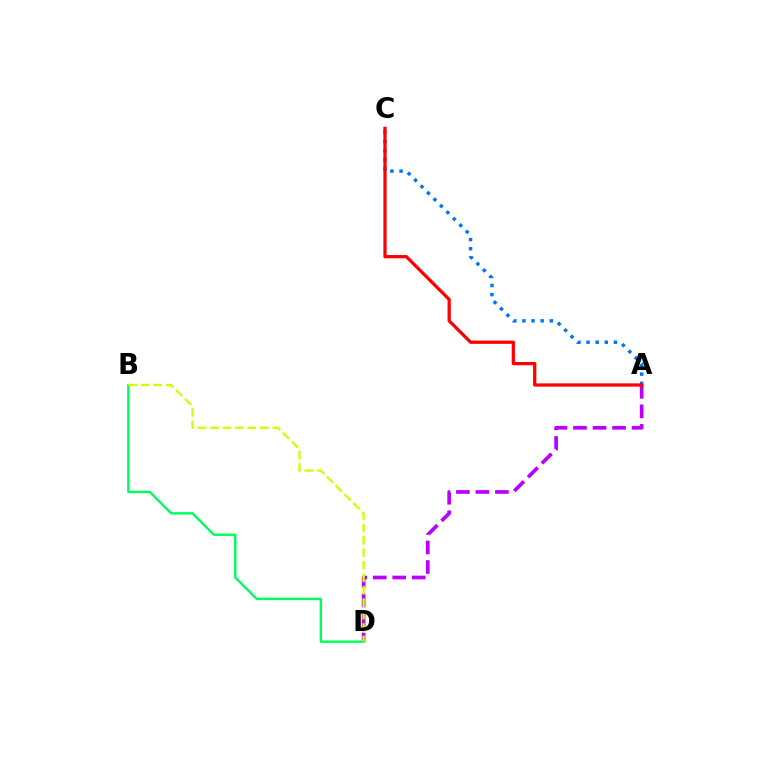{('A', 'C'): [{'color': '#0074ff', 'line_style': 'dotted', 'thickness': 2.48}, {'color': '#ff0000', 'line_style': 'solid', 'thickness': 2.35}], ('A', 'D'): [{'color': '#b900ff', 'line_style': 'dashed', 'thickness': 2.65}], ('B', 'D'): [{'color': '#00ff5c', 'line_style': 'solid', 'thickness': 1.73}, {'color': '#d1ff00', 'line_style': 'dashed', 'thickness': 1.69}]}